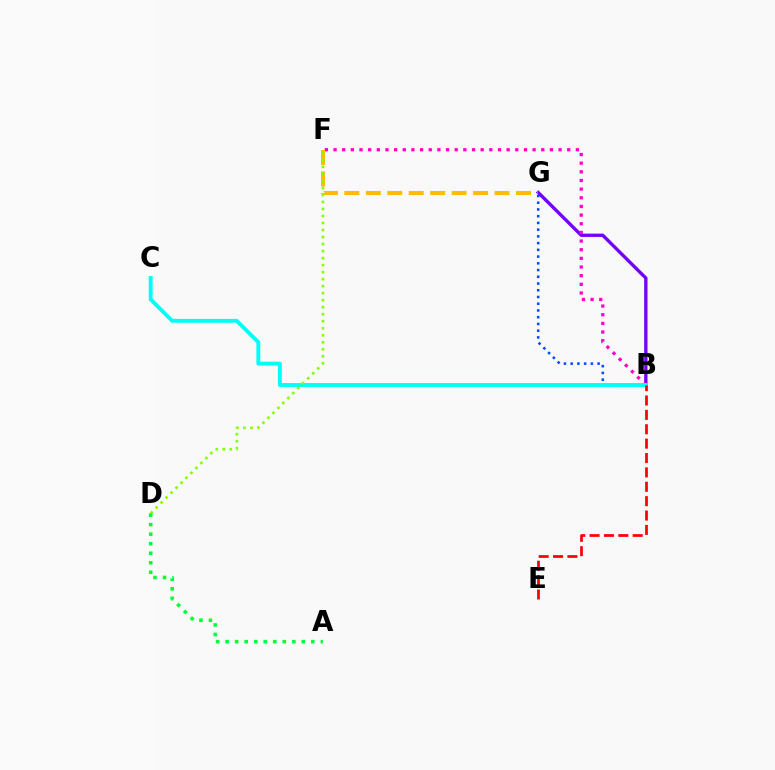{('B', 'G'): [{'color': '#7200ff', 'line_style': 'solid', 'thickness': 2.4}, {'color': '#004bff', 'line_style': 'dotted', 'thickness': 1.83}], ('B', 'F'): [{'color': '#ff00cf', 'line_style': 'dotted', 'thickness': 2.35}], ('F', 'G'): [{'color': '#ffbd00', 'line_style': 'dashed', 'thickness': 2.91}], ('B', 'C'): [{'color': '#00fff6', 'line_style': 'solid', 'thickness': 2.79}], ('D', 'F'): [{'color': '#84ff00', 'line_style': 'dotted', 'thickness': 1.91}], ('A', 'D'): [{'color': '#00ff39', 'line_style': 'dotted', 'thickness': 2.59}], ('B', 'E'): [{'color': '#ff0000', 'line_style': 'dashed', 'thickness': 1.95}]}